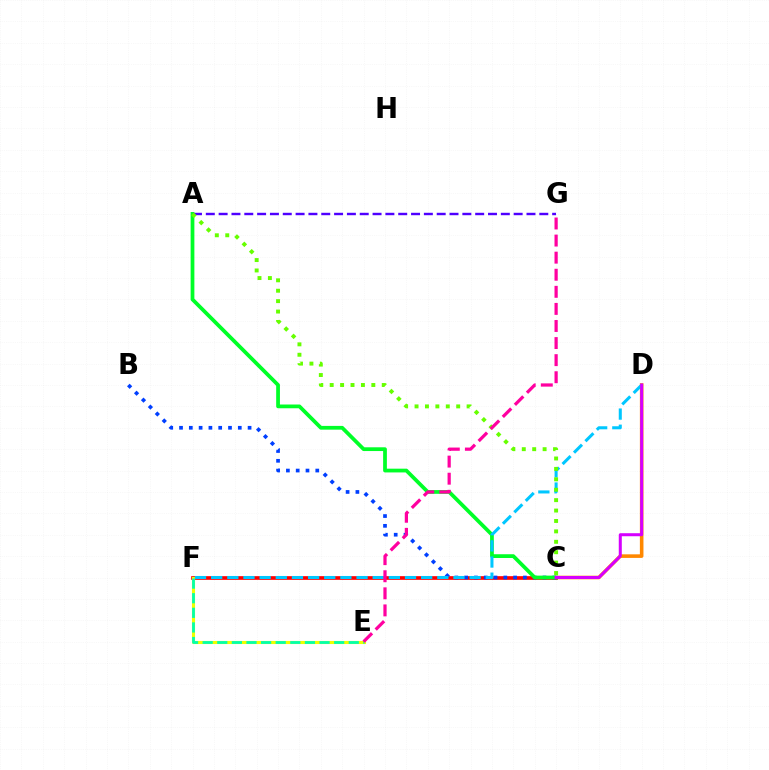{('C', 'D'): [{'color': '#ff8800', 'line_style': 'solid', 'thickness': 2.58}, {'color': '#d600ff', 'line_style': 'solid', 'thickness': 2.18}], ('C', 'F'): [{'color': '#ff0000', 'line_style': 'solid', 'thickness': 2.64}], ('B', 'C'): [{'color': '#003fff', 'line_style': 'dotted', 'thickness': 2.66}], ('A', 'C'): [{'color': '#00ff27', 'line_style': 'solid', 'thickness': 2.7}, {'color': '#66ff00', 'line_style': 'dotted', 'thickness': 2.83}], ('E', 'F'): [{'color': '#eeff00', 'line_style': 'solid', 'thickness': 2.23}, {'color': '#00ffaf', 'line_style': 'dashed', 'thickness': 1.99}], ('D', 'F'): [{'color': '#00c7ff', 'line_style': 'dashed', 'thickness': 2.19}], ('A', 'G'): [{'color': '#4f00ff', 'line_style': 'dashed', 'thickness': 1.74}], ('E', 'G'): [{'color': '#ff00a0', 'line_style': 'dashed', 'thickness': 2.32}]}